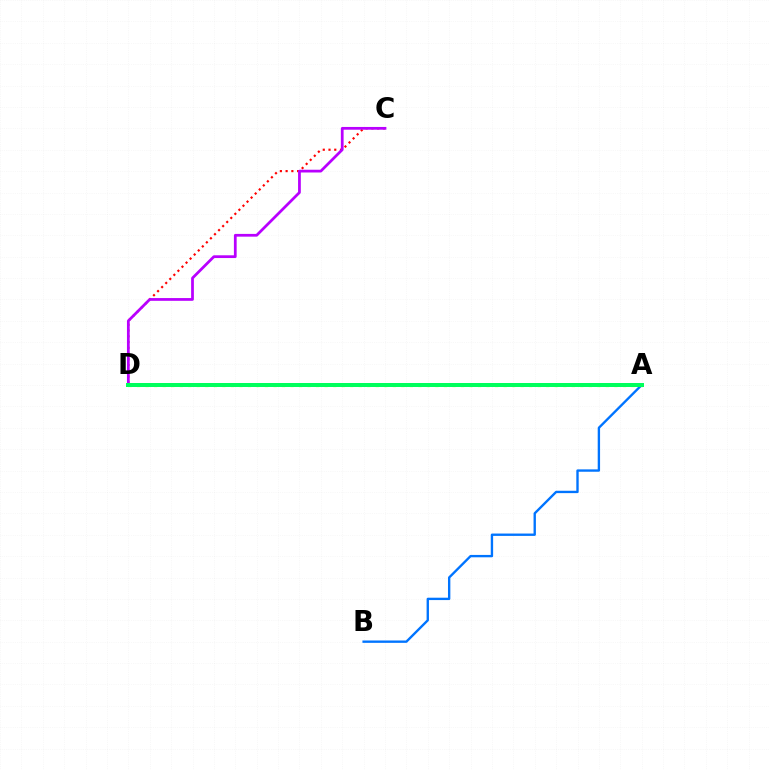{('C', 'D'): [{'color': '#ff0000', 'line_style': 'dotted', 'thickness': 1.56}, {'color': '#b900ff', 'line_style': 'solid', 'thickness': 1.98}], ('A', 'D'): [{'color': '#d1ff00', 'line_style': 'dotted', 'thickness': 2.32}, {'color': '#00ff5c', 'line_style': 'solid', 'thickness': 2.88}], ('A', 'B'): [{'color': '#0074ff', 'line_style': 'solid', 'thickness': 1.7}]}